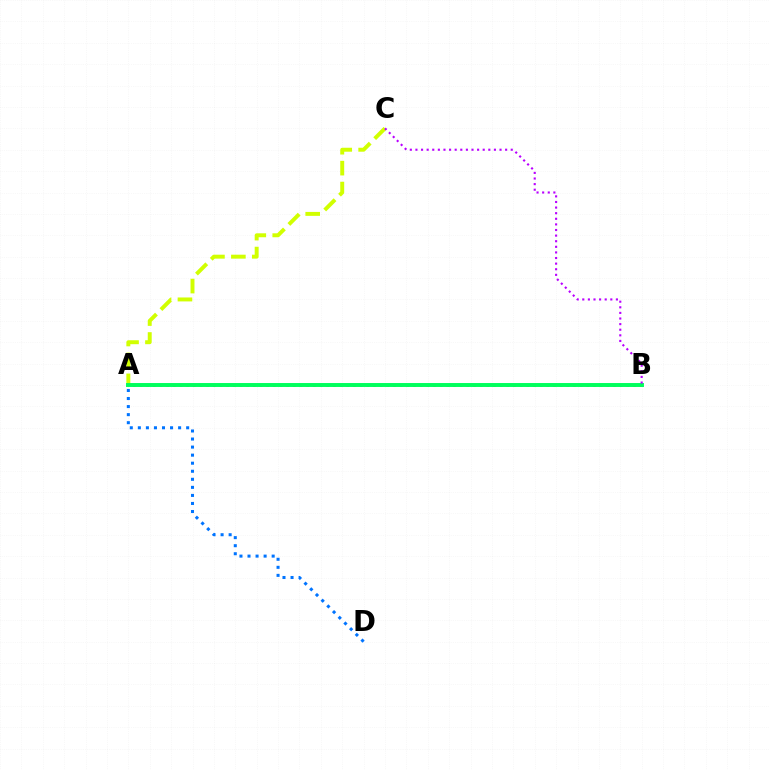{('A', 'D'): [{'color': '#0074ff', 'line_style': 'dotted', 'thickness': 2.19}], ('A', 'C'): [{'color': '#d1ff00', 'line_style': 'dashed', 'thickness': 2.84}], ('A', 'B'): [{'color': '#ff0000', 'line_style': 'dotted', 'thickness': 1.81}, {'color': '#00ff5c', 'line_style': 'solid', 'thickness': 2.83}], ('B', 'C'): [{'color': '#b900ff', 'line_style': 'dotted', 'thickness': 1.52}]}